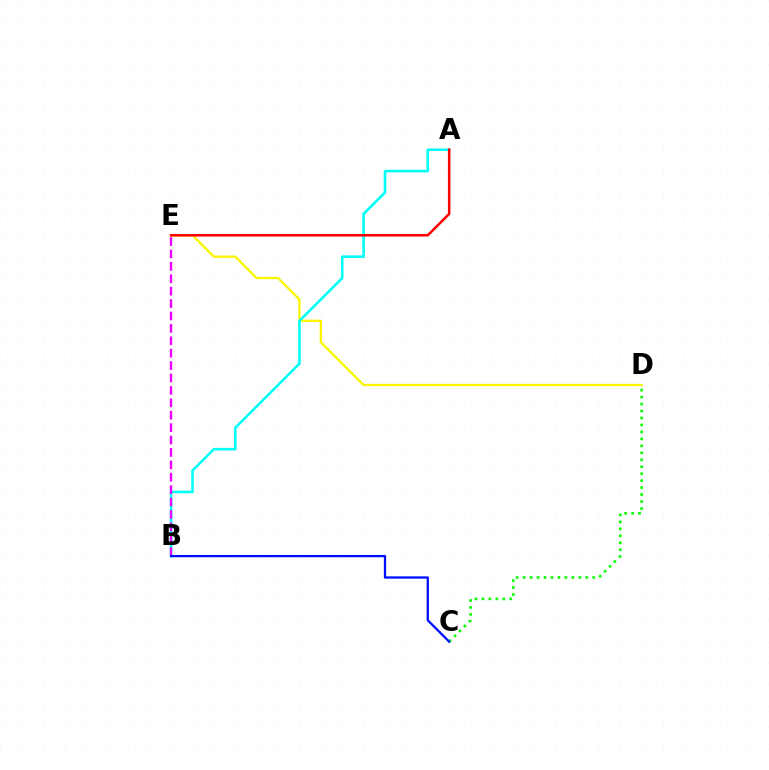{('C', 'D'): [{'color': '#08ff00', 'line_style': 'dotted', 'thickness': 1.89}], ('D', 'E'): [{'color': '#fcf500', 'line_style': 'solid', 'thickness': 1.66}], ('A', 'B'): [{'color': '#00fff6', 'line_style': 'solid', 'thickness': 1.85}], ('B', 'E'): [{'color': '#ee00ff', 'line_style': 'dashed', 'thickness': 1.69}], ('B', 'C'): [{'color': '#0010ff', 'line_style': 'solid', 'thickness': 1.65}], ('A', 'E'): [{'color': '#ff0000', 'line_style': 'solid', 'thickness': 1.82}]}